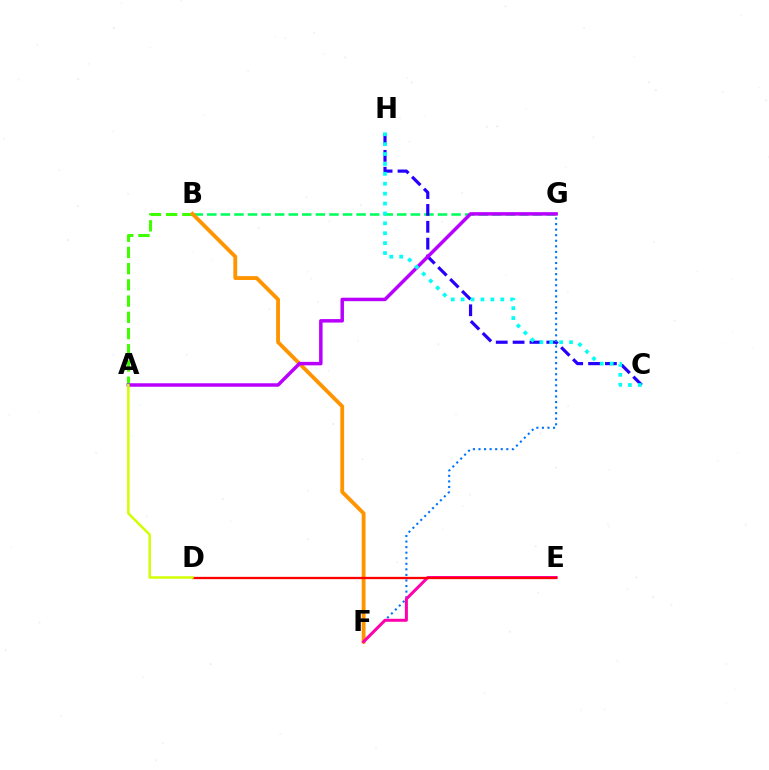{('B', 'G'): [{'color': '#00ff5c', 'line_style': 'dashed', 'thickness': 1.84}], ('C', 'H'): [{'color': '#2500ff', 'line_style': 'dashed', 'thickness': 2.29}, {'color': '#00fff6', 'line_style': 'dotted', 'thickness': 2.69}], ('A', 'B'): [{'color': '#3dff00', 'line_style': 'dashed', 'thickness': 2.2}], ('B', 'F'): [{'color': '#ff9400', 'line_style': 'solid', 'thickness': 2.76}], ('F', 'G'): [{'color': '#0074ff', 'line_style': 'dotted', 'thickness': 1.51}], ('E', 'F'): [{'color': '#ff00ac', 'line_style': 'solid', 'thickness': 2.16}], ('A', 'G'): [{'color': '#b900ff', 'line_style': 'solid', 'thickness': 2.51}], ('D', 'E'): [{'color': '#ff0000', 'line_style': 'solid', 'thickness': 1.65}], ('A', 'D'): [{'color': '#d1ff00', 'line_style': 'solid', 'thickness': 1.78}]}